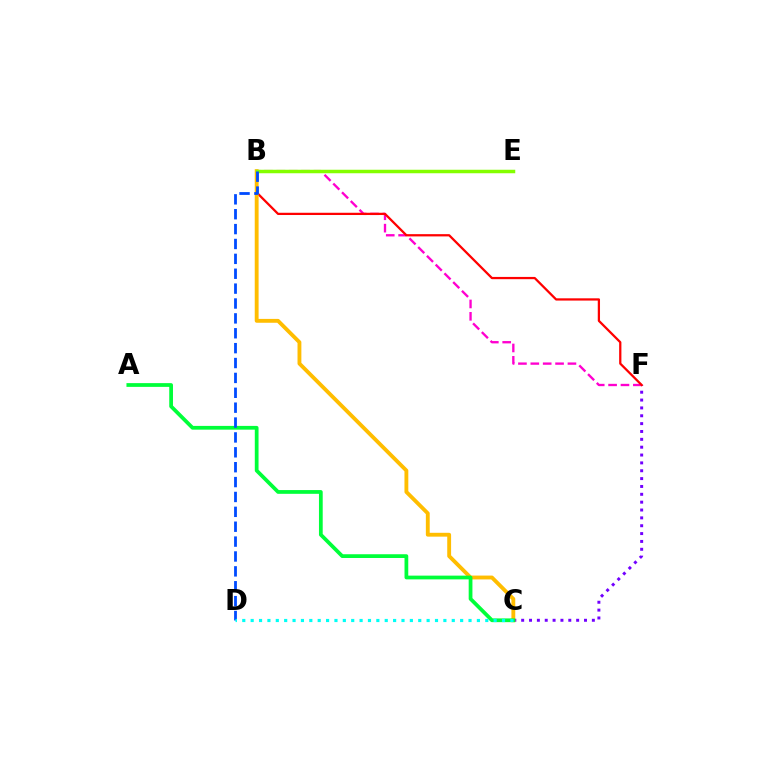{('C', 'F'): [{'color': '#7200ff', 'line_style': 'dotted', 'thickness': 2.13}], ('B', 'F'): [{'color': '#ff00cf', 'line_style': 'dashed', 'thickness': 1.68}, {'color': '#ff0000', 'line_style': 'solid', 'thickness': 1.62}], ('B', 'C'): [{'color': '#ffbd00', 'line_style': 'solid', 'thickness': 2.77}], ('B', 'E'): [{'color': '#84ff00', 'line_style': 'solid', 'thickness': 2.52}], ('A', 'C'): [{'color': '#00ff39', 'line_style': 'solid', 'thickness': 2.7}], ('B', 'D'): [{'color': '#004bff', 'line_style': 'dashed', 'thickness': 2.02}], ('C', 'D'): [{'color': '#00fff6', 'line_style': 'dotted', 'thickness': 2.28}]}